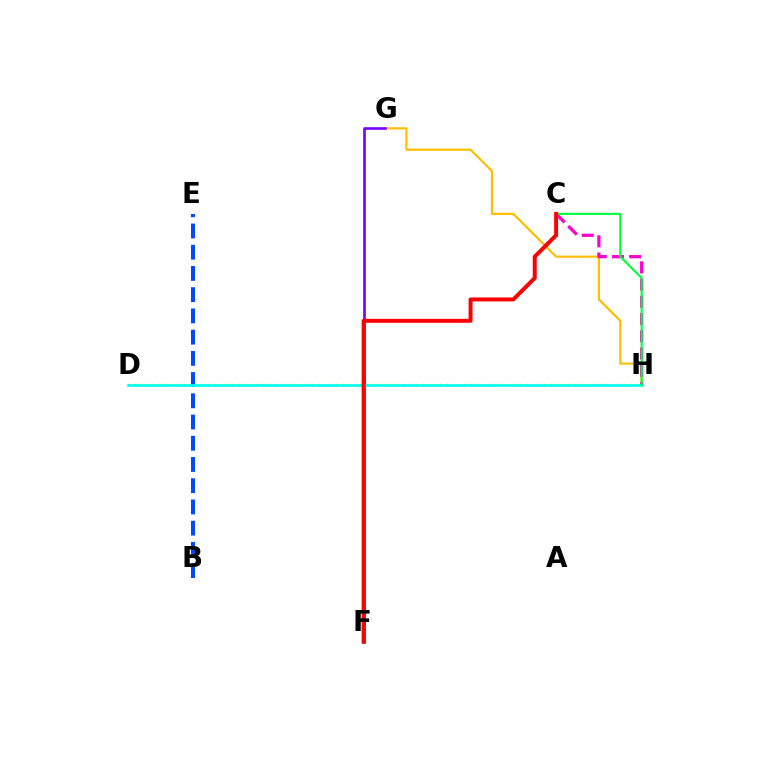{('G', 'H'): [{'color': '#ffbd00', 'line_style': 'solid', 'thickness': 1.56}], ('F', 'G'): [{'color': '#7200ff', 'line_style': 'solid', 'thickness': 1.89}], ('D', 'H'): [{'color': '#84ff00', 'line_style': 'dotted', 'thickness': 1.66}, {'color': '#00fff6', 'line_style': 'solid', 'thickness': 1.88}], ('C', 'H'): [{'color': '#ff00cf', 'line_style': 'dashed', 'thickness': 2.34}, {'color': '#00ff39', 'line_style': 'solid', 'thickness': 1.52}], ('B', 'E'): [{'color': '#004bff', 'line_style': 'dashed', 'thickness': 2.88}], ('C', 'F'): [{'color': '#ff0000', 'line_style': 'solid', 'thickness': 2.85}]}